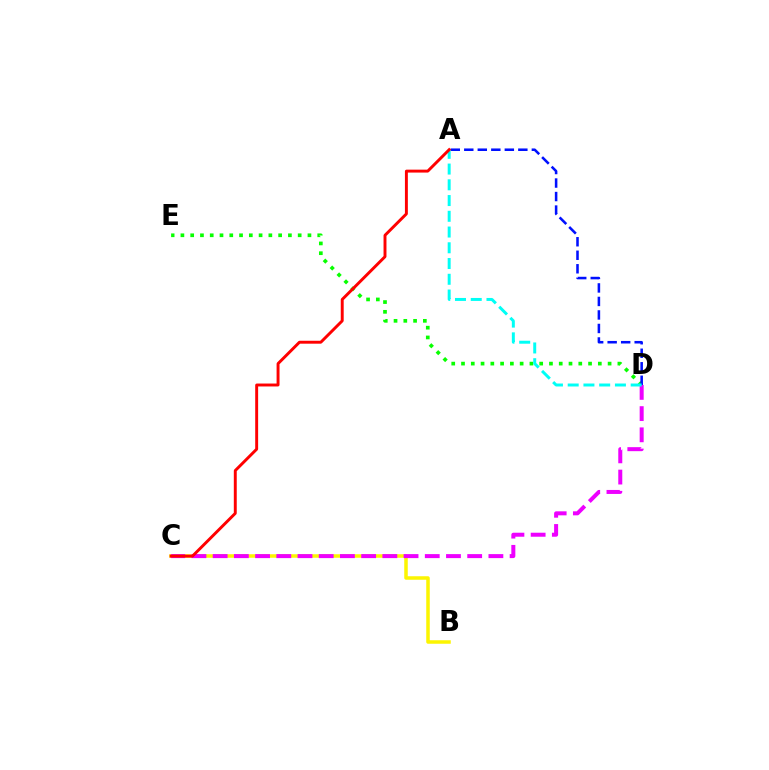{('D', 'E'): [{'color': '#08ff00', 'line_style': 'dotted', 'thickness': 2.66}], ('B', 'C'): [{'color': '#fcf500', 'line_style': 'solid', 'thickness': 2.53}], ('A', 'D'): [{'color': '#0010ff', 'line_style': 'dashed', 'thickness': 1.84}, {'color': '#00fff6', 'line_style': 'dashed', 'thickness': 2.14}], ('C', 'D'): [{'color': '#ee00ff', 'line_style': 'dashed', 'thickness': 2.88}], ('A', 'C'): [{'color': '#ff0000', 'line_style': 'solid', 'thickness': 2.11}]}